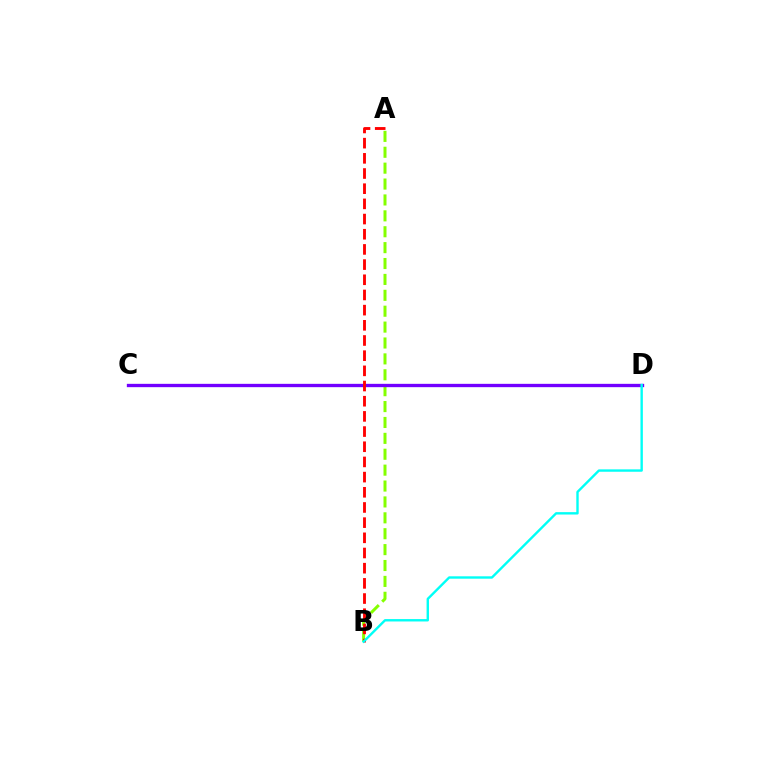{('A', 'B'): [{'color': '#84ff00', 'line_style': 'dashed', 'thickness': 2.16}, {'color': '#ff0000', 'line_style': 'dashed', 'thickness': 2.06}], ('C', 'D'): [{'color': '#7200ff', 'line_style': 'solid', 'thickness': 2.4}], ('B', 'D'): [{'color': '#00fff6', 'line_style': 'solid', 'thickness': 1.72}]}